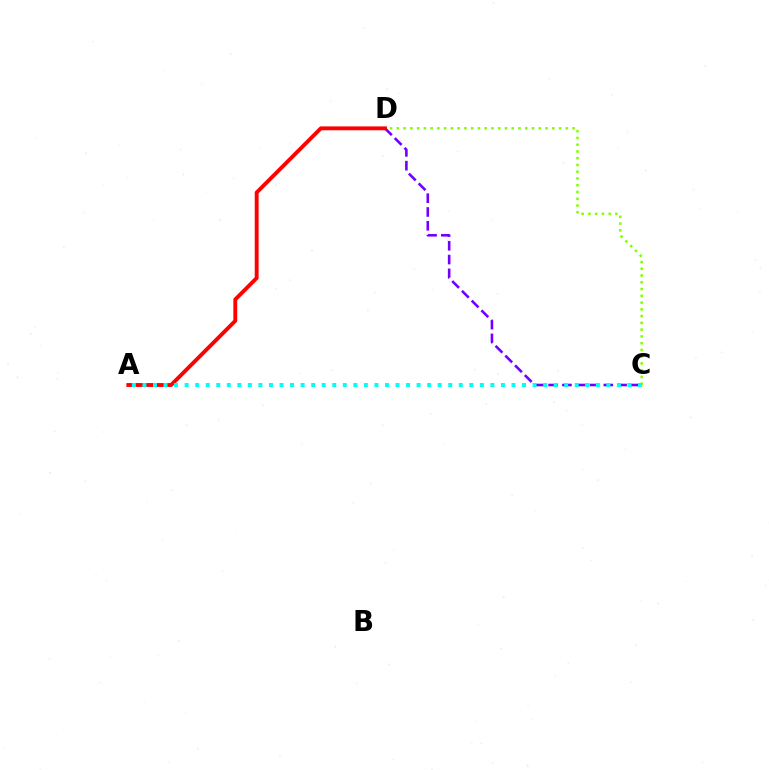{('C', 'D'): [{'color': '#7200ff', 'line_style': 'dashed', 'thickness': 1.87}, {'color': '#84ff00', 'line_style': 'dotted', 'thickness': 1.84}], ('A', 'D'): [{'color': '#ff0000', 'line_style': 'solid', 'thickness': 2.79}], ('A', 'C'): [{'color': '#00fff6', 'line_style': 'dotted', 'thickness': 2.86}]}